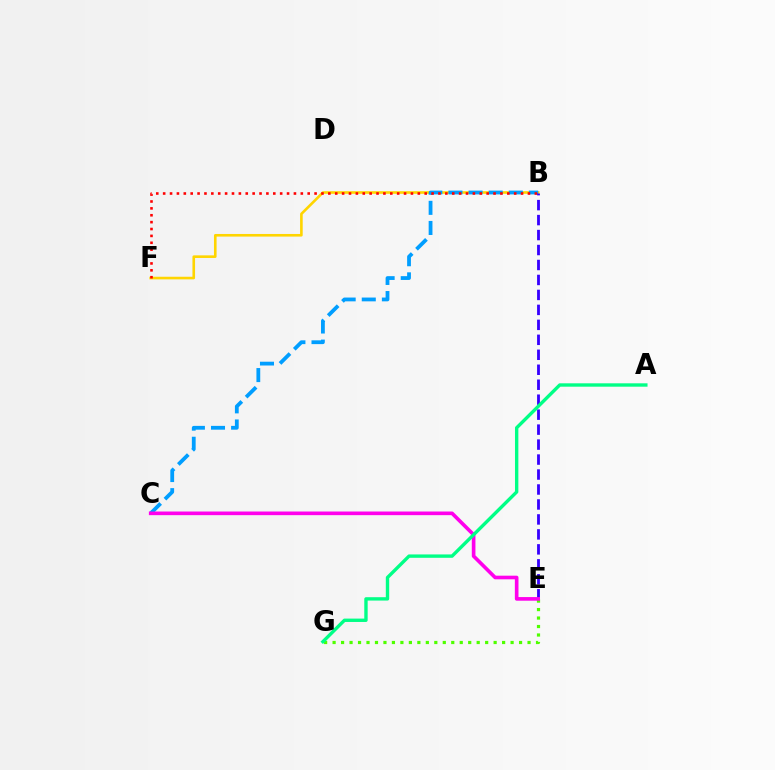{('B', 'F'): [{'color': '#ffd500', 'line_style': 'solid', 'thickness': 1.89}, {'color': '#ff0000', 'line_style': 'dotted', 'thickness': 1.87}], ('B', 'C'): [{'color': '#009eff', 'line_style': 'dashed', 'thickness': 2.73}], ('E', 'G'): [{'color': '#4fff00', 'line_style': 'dotted', 'thickness': 2.3}], ('B', 'E'): [{'color': '#3700ff', 'line_style': 'dashed', 'thickness': 2.03}], ('C', 'E'): [{'color': '#ff00ed', 'line_style': 'solid', 'thickness': 2.62}], ('A', 'G'): [{'color': '#00ff86', 'line_style': 'solid', 'thickness': 2.43}]}